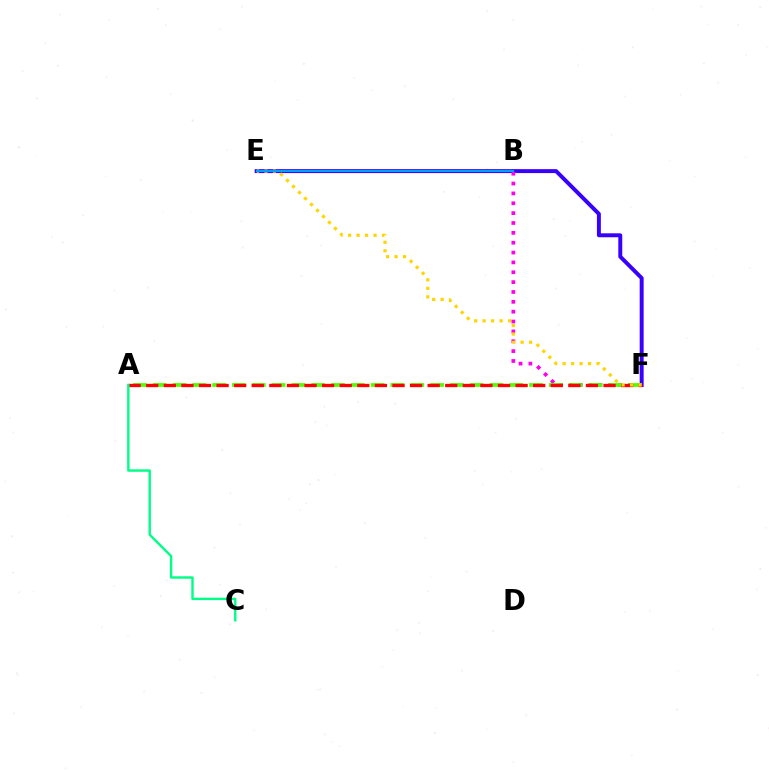{('E', 'F'): [{'color': '#3700ff', 'line_style': 'solid', 'thickness': 2.84}, {'color': '#ffd500', 'line_style': 'dotted', 'thickness': 2.3}], ('B', 'F'): [{'color': '#ff00ed', 'line_style': 'dotted', 'thickness': 2.68}], ('A', 'F'): [{'color': '#4fff00', 'line_style': 'dashed', 'thickness': 2.69}, {'color': '#ff0000', 'line_style': 'dashed', 'thickness': 2.39}], ('A', 'C'): [{'color': '#00ff86', 'line_style': 'solid', 'thickness': 1.73}], ('B', 'E'): [{'color': '#009eff', 'line_style': 'solid', 'thickness': 1.54}]}